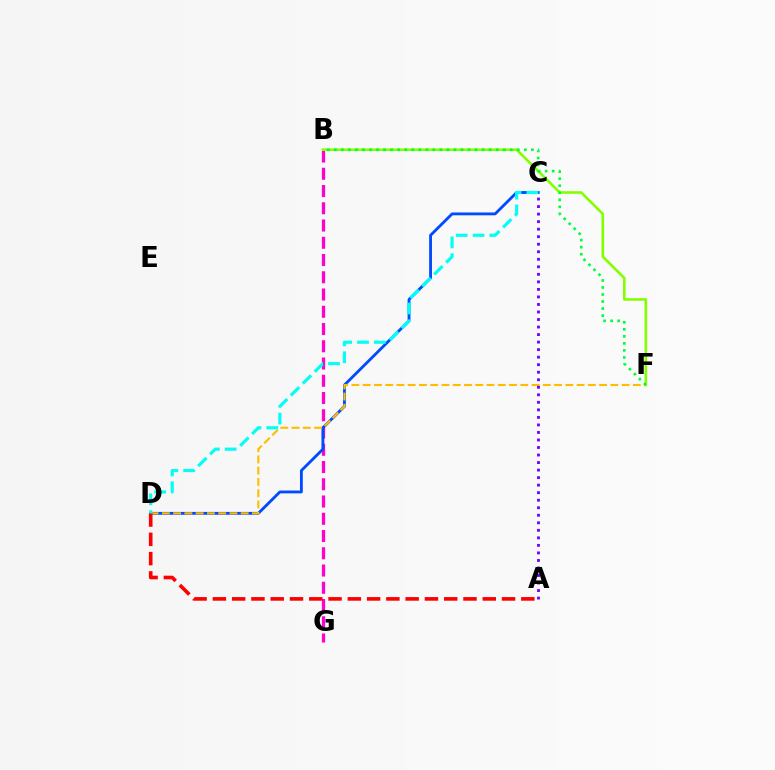{('B', 'G'): [{'color': '#ff00cf', 'line_style': 'dashed', 'thickness': 2.34}], ('B', 'F'): [{'color': '#84ff00', 'line_style': 'solid', 'thickness': 1.88}, {'color': '#00ff39', 'line_style': 'dotted', 'thickness': 1.91}], ('C', 'D'): [{'color': '#004bff', 'line_style': 'solid', 'thickness': 2.04}, {'color': '#00fff6', 'line_style': 'dashed', 'thickness': 2.28}], ('D', 'F'): [{'color': '#ffbd00', 'line_style': 'dashed', 'thickness': 1.53}], ('A', 'D'): [{'color': '#ff0000', 'line_style': 'dashed', 'thickness': 2.62}], ('A', 'C'): [{'color': '#7200ff', 'line_style': 'dotted', 'thickness': 2.05}]}